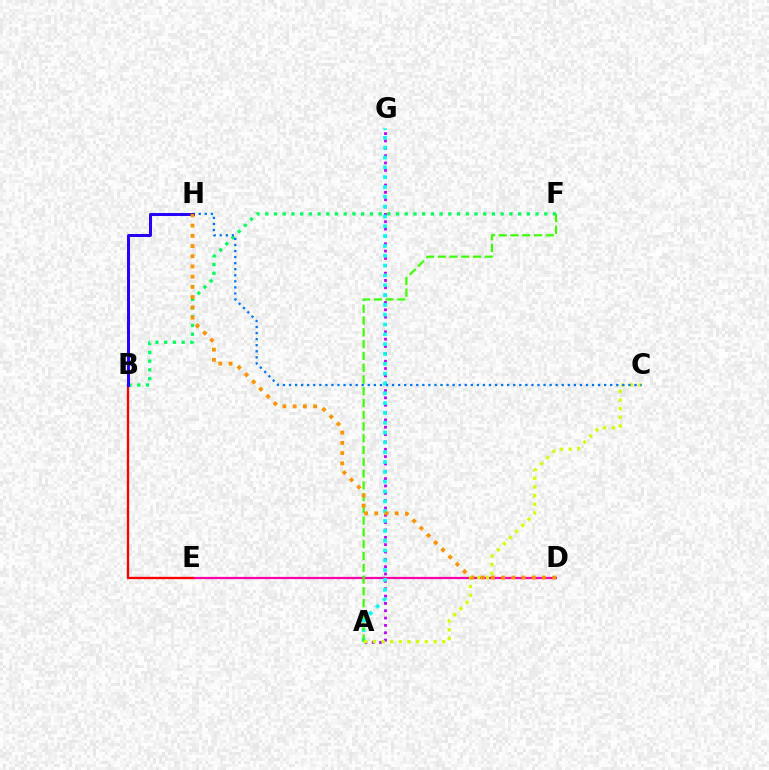{('A', 'G'): [{'color': '#b900ff', 'line_style': 'dotted', 'thickness': 1.99}, {'color': '#00fff6', 'line_style': 'dotted', 'thickness': 2.67}], ('D', 'E'): [{'color': '#ff00ac', 'line_style': 'solid', 'thickness': 1.61}], ('A', 'F'): [{'color': '#3dff00', 'line_style': 'dashed', 'thickness': 1.6}], ('B', 'E'): [{'color': '#ff0000', 'line_style': 'solid', 'thickness': 1.67}], ('A', 'C'): [{'color': '#d1ff00', 'line_style': 'dotted', 'thickness': 2.36}], ('B', 'F'): [{'color': '#00ff5c', 'line_style': 'dotted', 'thickness': 2.37}], ('C', 'H'): [{'color': '#0074ff', 'line_style': 'dotted', 'thickness': 1.65}], ('B', 'H'): [{'color': '#2500ff', 'line_style': 'solid', 'thickness': 2.14}], ('D', 'H'): [{'color': '#ff9400', 'line_style': 'dotted', 'thickness': 2.78}]}